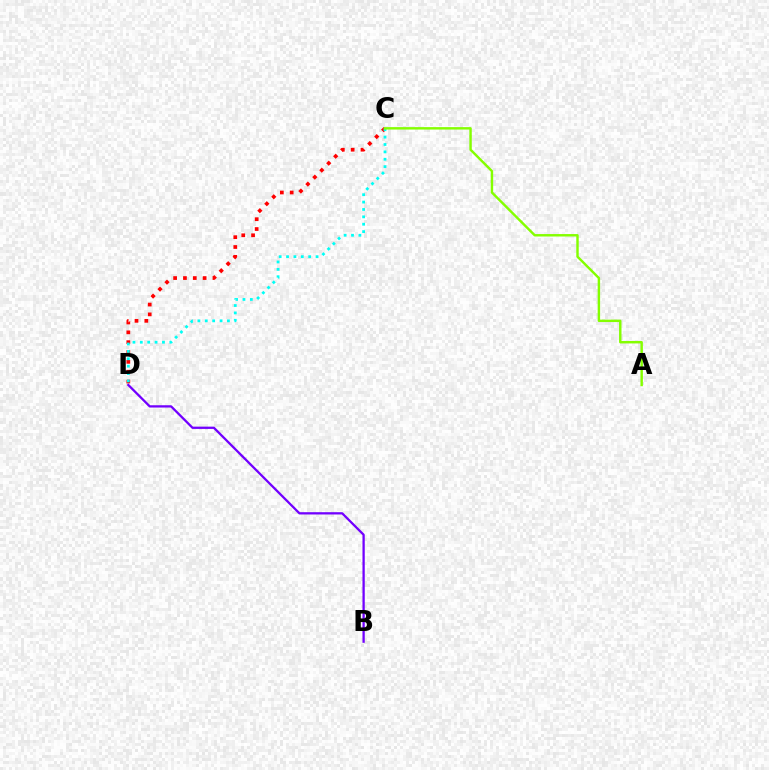{('C', 'D'): [{'color': '#ff0000', 'line_style': 'dotted', 'thickness': 2.67}, {'color': '#00fff6', 'line_style': 'dotted', 'thickness': 2.01}], ('B', 'D'): [{'color': '#7200ff', 'line_style': 'solid', 'thickness': 1.64}], ('A', 'C'): [{'color': '#84ff00', 'line_style': 'solid', 'thickness': 1.75}]}